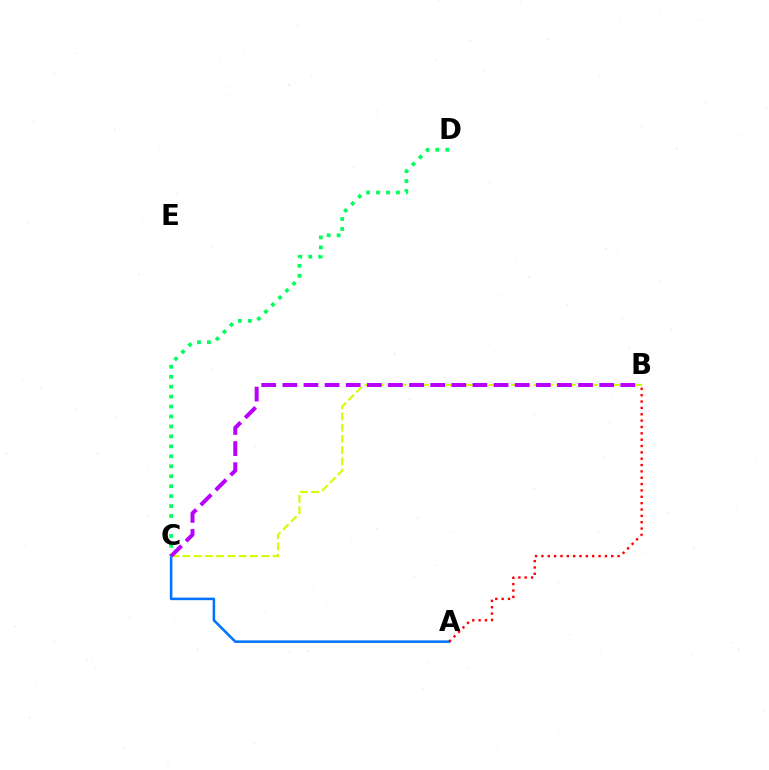{('A', 'C'): [{'color': '#0074ff', 'line_style': 'solid', 'thickness': 1.83}], ('C', 'D'): [{'color': '#00ff5c', 'line_style': 'dotted', 'thickness': 2.7}], ('A', 'B'): [{'color': '#ff0000', 'line_style': 'dotted', 'thickness': 1.72}], ('B', 'C'): [{'color': '#d1ff00', 'line_style': 'dashed', 'thickness': 1.53}, {'color': '#b900ff', 'line_style': 'dashed', 'thickness': 2.87}]}